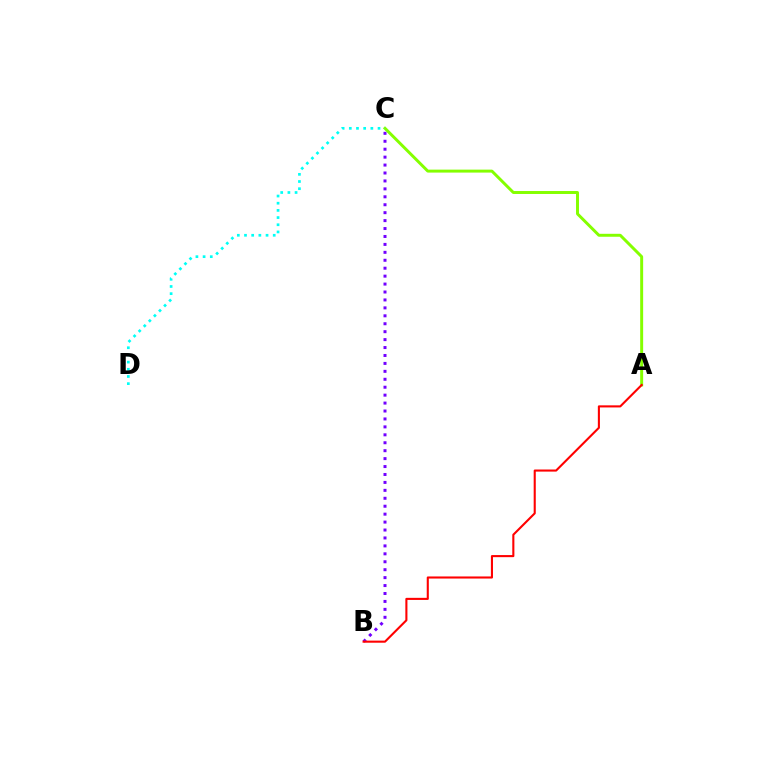{('B', 'C'): [{'color': '#7200ff', 'line_style': 'dotted', 'thickness': 2.16}], ('A', 'C'): [{'color': '#84ff00', 'line_style': 'solid', 'thickness': 2.13}], ('A', 'B'): [{'color': '#ff0000', 'line_style': 'solid', 'thickness': 1.51}], ('C', 'D'): [{'color': '#00fff6', 'line_style': 'dotted', 'thickness': 1.95}]}